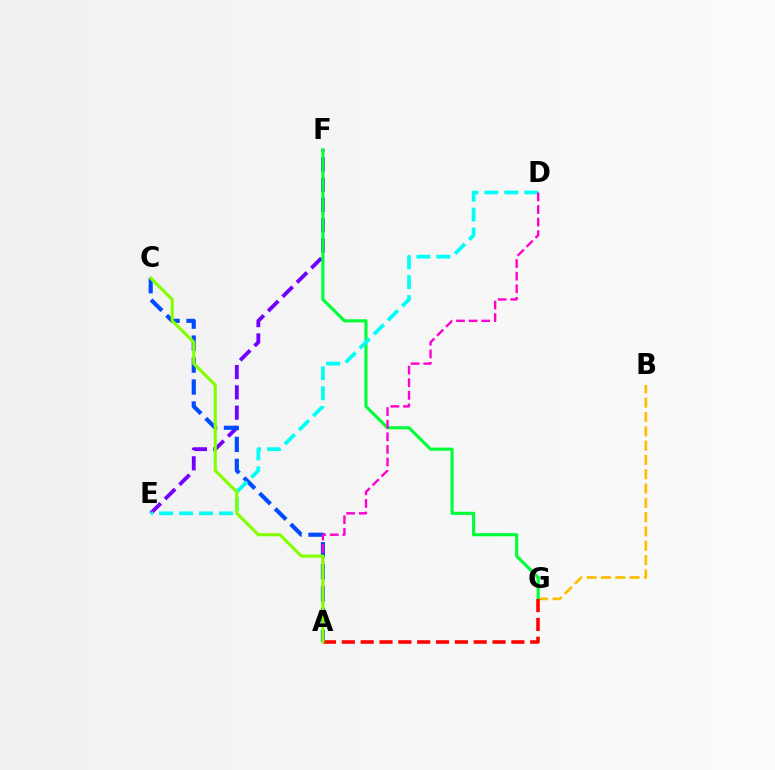{('B', 'G'): [{'color': '#ffbd00', 'line_style': 'dashed', 'thickness': 1.94}], ('E', 'F'): [{'color': '#7200ff', 'line_style': 'dashed', 'thickness': 2.76}], ('A', 'C'): [{'color': '#004bff', 'line_style': 'dashed', 'thickness': 2.98}, {'color': '#84ff00', 'line_style': 'solid', 'thickness': 2.26}], ('F', 'G'): [{'color': '#00ff39', 'line_style': 'solid', 'thickness': 2.25}], ('D', 'E'): [{'color': '#00fff6', 'line_style': 'dashed', 'thickness': 2.71}], ('A', 'D'): [{'color': '#ff00cf', 'line_style': 'dashed', 'thickness': 1.71}], ('A', 'G'): [{'color': '#ff0000', 'line_style': 'dashed', 'thickness': 2.56}]}